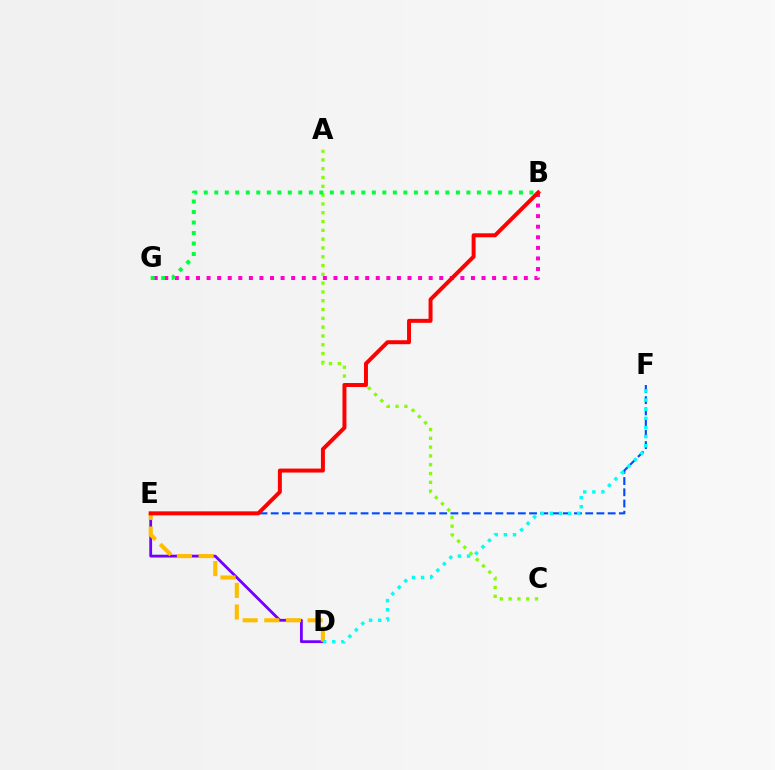{('D', 'E'): [{'color': '#7200ff', 'line_style': 'solid', 'thickness': 2.02}, {'color': '#ffbd00', 'line_style': 'dashed', 'thickness': 2.94}], ('E', 'F'): [{'color': '#004bff', 'line_style': 'dashed', 'thickness': 1.53}], ('A', 'C'): [{'color': '#84ff00', 'line_style': 'dotted', 'thickness': 2.39}], ('D', 'F'): [{'color': '#00fff6', 'line_style': 'dotted', 'thickness': 2.48}], ('B', 'G'): [{'color': '#ff00cf', 'line_style': 'dotted', 'thickness': 2.87}, {'color': '#00ff39', 'line_style': 'dotted', 'thickness': 2.85}], ('B', 'E'): [{'color': '#ff0000', 'line_style': 'solid', 'thickness': 2.86}]}